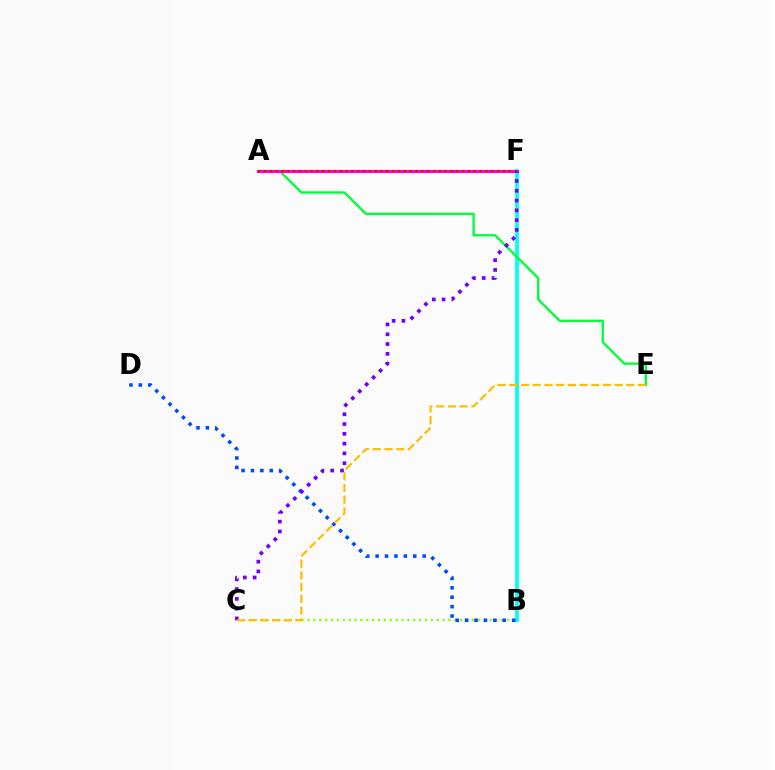{('B', 'F'): [{'color': '#00fff6', 'line_style': 'solid', 'thickness': 2.67}], ('B', 'C'): [{'color': '#84ff00', 'line_style': 'dotted', 'thickness': 1.6}], ('A', 'E'): [{'color': '#00ff39', 'line_style': 'solid', 'thickness': 1.69}], ('B', 'D'): [{'color': '#004bff', 'line_style': 'dotted', 'thickness': 2.56}], ('A', 'F'): [{'color': '#ff00cf', 'line_style': 'solid', 'thickness': 2.19}, {'color': '#ff0000', 'line_style': 'dotted', 'thickness': 1.58}], ('C', 'F'): [{'color': '#7200ff', 'line_style': 'dotted', 'thickness': 2.66}], ('C', 'E'): [{'color': '#ffbd00', 'line_style': 'dashed', 'thickness': 1.59}]}